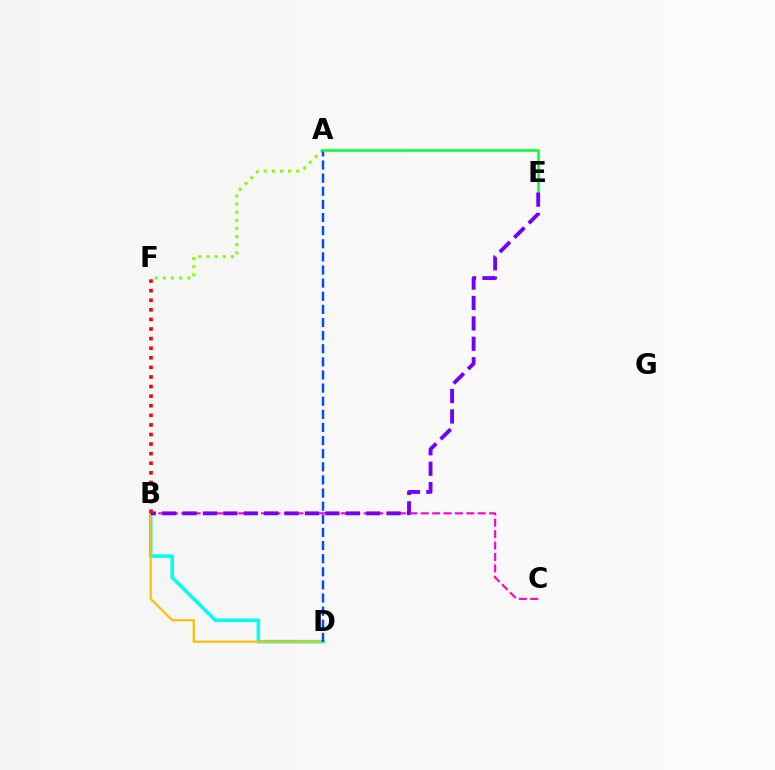{('B', 'C'): [{'color': '#ff00cf', 'line_style': 'dashed', 'thickness': 1.55}], ('B', 'D'): [{'color': '#00fff6', 'line_style': 'solid', 'thickness': 2.58}, {'color': '#ffbd00', 'line_style': 'solid', 'thickness': 1.56}], ('A', 'F'): [{'color': '#84ff00', 'line_style': 'dotted', 'thickness': 2.21}], ('A', 'D'): [{'color': '#004bff', 'line_style': 'dashed', 'thickness': 1.78}], ('A', 'E'): [{'color': '#00ff39', 'line_style': 'solid', 'thickness': 1.83}], ('B', 'E'): [{'color': '#7200ff', 'line_style': 'dashed', 'thickness': 2.77}], ('B', 'F'): [{'color': '#ff0000', 'line_style': 'dotted', 'thickness': 2.6}]}